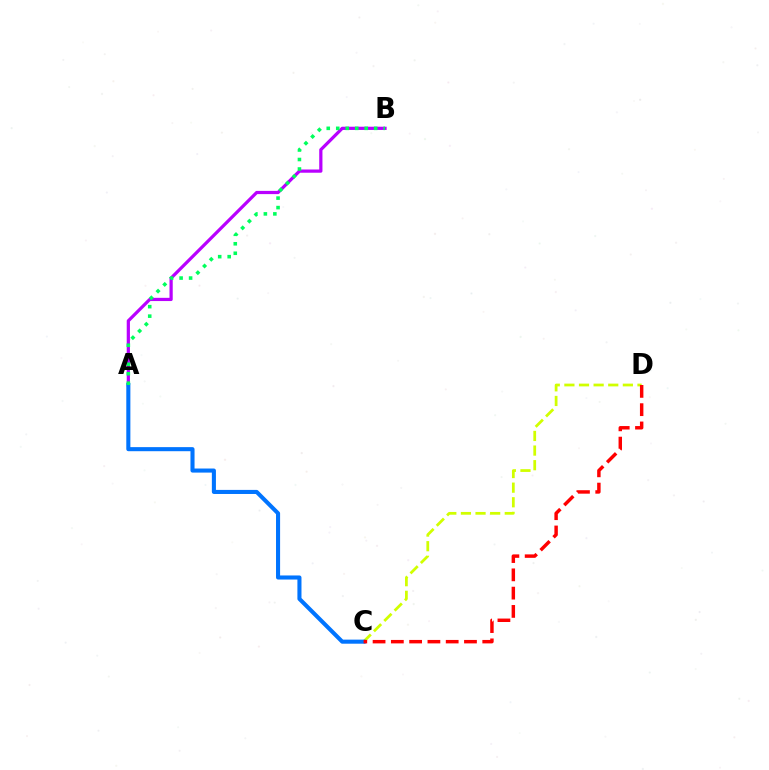{('A', 'B'): [{'color': '#b900ff', 'line_style': 'solid', 'thickness': 2.32}, {'color': '#00ff5c', 'line_style': 'dotted', 'thickness': 2.58}], ('C', 'D'): [{'color': '#d1ff00', 'line_style': 'dashed', 'thickness': 1.99}, {'color': '#ff0000', 'line_style': 'dashed', 'thickness': 2.48}], ('A', 'C'): [{'color': '#0074ff', 'line_style': 'solid', 'thickness': 2.93}]}